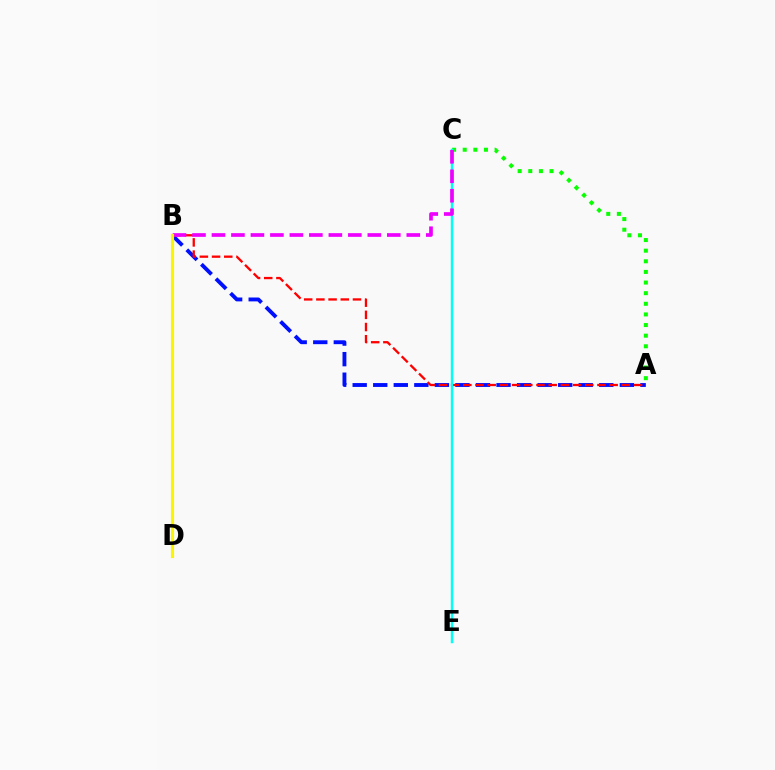{('A', 'B'): [{'color': '#0010ff', 'line_style': 'dashed', 'thickness': 2.79}, {'color': '#ff0000', 'line_style': 'dashed', 'thickness': 1.66}], ('A', 'C'): [{'color': '#08ff00', 'line_style': 'dotted', 'thickness': 2.89}], ('C', 'E'): [{'color': '#00fff6', 'line_style': 'solid', 'thickness': 1.77}], ('B', 'C'): [{'color': '#ee00ff', 'line_style': 'dashed', 'thickness': 2.65}], ('B', 'D'): [{'color': '#fcf500', 'line_style': 'solid', 'thickness': 2.28}]}